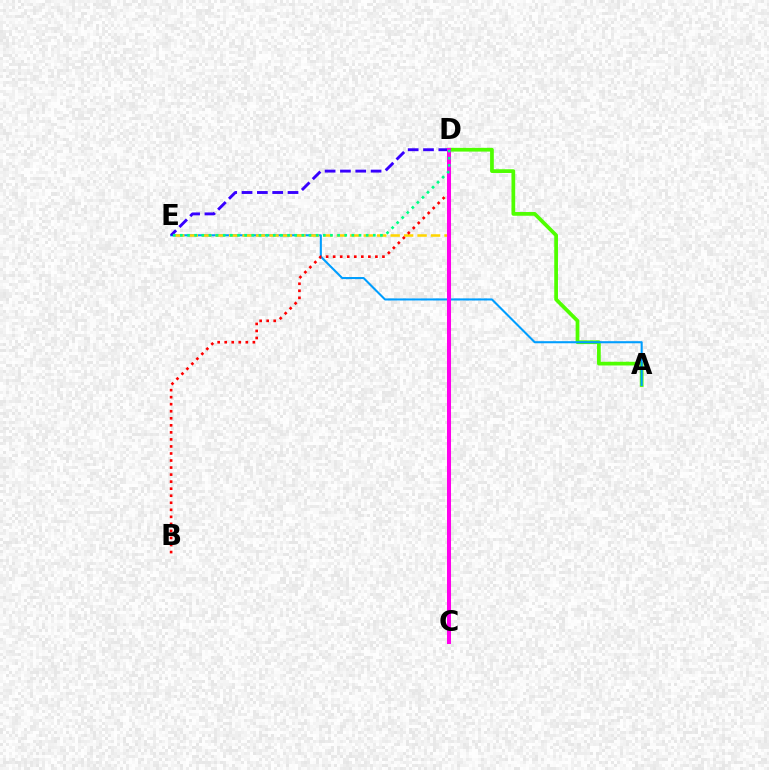{('A', 'D'): [{'color': '#4fff00', 'line_style': 'solid', 'thickness': 2.69}], ('A', 'E'): [{'color': '#009eff', 'line_style': 'solid', 'thickness': 1.5}], ('D', 'E'): [{'color': '#ffd500', 'line_style': 'dashed', 'thickness': 1.83}, {'color': '#3700ff', 'line_style': 'dashed', 'thickness': 2.08}, {'color': '#00ff86', 'line_style': 'dotted', 'thickness': 1.94}], ('B', 'D'): [{'color': '#ff0000', 'line_style': 'dotted', 'thickness': 1.91}], ('C', 'D'): [{'color': '#ff00ed', 'line_style': 'solid', 'thickness': 2.9}]}